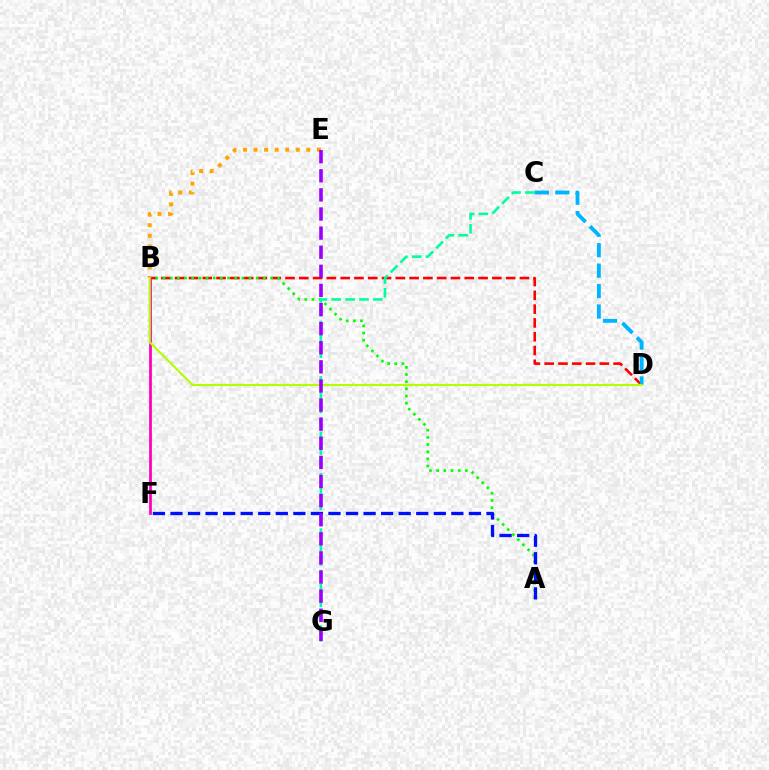{('B', 'D'): [{'color': '#ff0000', 'line_style': 'dashed', 'thickness': 1.87}, {'color': '#b3ff00', 'line_style': 'solid', 'thickness': 1.53}], ('A', 'B'): [{'color': '#08ff00', 'line_style': 'dotted', 'thickness': 1.95}], ('B', 'E'): [{'color': '#ffa500', 'line_style': 'dotted', 'thickness': 2.87}], ('C', 'D'): [{'color': '#00b5ff', 'line_style': 'dashed', 'thickness': 2.78}], ('C', 'G'): [{'color': '#00ff9d', 'line_style': 'dashed', 'thickness': 1.88}], ('A', 'F'): [{'color': '#0010ff', 'line_style': 'dashed', 'thickness': 2.38}], ('B', 'F'): [{'color': '#ff00bd', 'line_style': 'solid', 'thickness': 1.98}], ('E', 'G'): [{'color': '#9b00ff', 'line_style': 'dashed', 'thickness': 2.6}]}